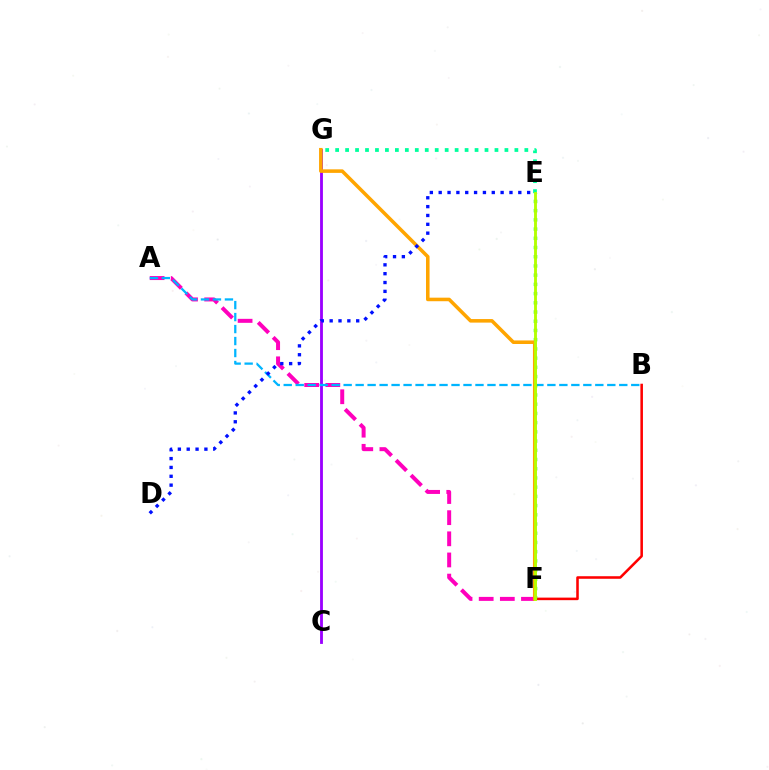{('A', 'F'): [{'color': '#ff00bd', 'line_style': 'dashed', 'thickness': 2.87}], ('E', 'G'): [{'color': '#00ff9d', 'line_style': 'dotted', 'thickness': 2.71}], ('C', 'G'): [{'color': '#9b00ff', 'line_style': 'solid', 'thickness': 2.04}], ('B', 'F'): [{'color': '#ff0000', 'line_style': 'solid', 'thickness': 1.84}], ('A', 'B'): [{'color': '#00b5ff', 'line_style': 'dashed', 'thickness': 1.63}], ('E', 'F'): [{'color': '#08ff00', 'line_style': 'dotted', 'thickness': 2.5}, {'color': '#b3ff00', 'line_style': 'solid', 'thickness': 2.06}], ('F', 'G'): [{'color': '#ffa500', 'line_style': 'solid', 'thickness': 2.56}], ('D', 'E'): [{'color': '#0010ff', 'line_style': 'dotted', 'thickness': 2.4}]}